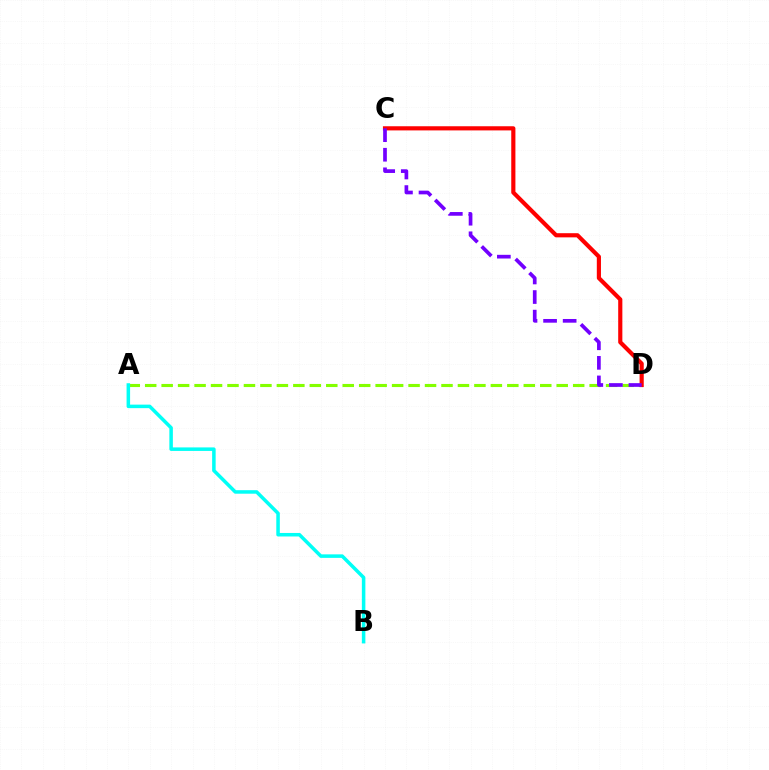{('A', 'D'): [{'color': '#84ff00', 'line_style': 'dashed', 'thickness': 2.24}], ('A', 'B'): [{'color': '#00fff6', 'line_style': 'solid', 'thickness': 2.53}], ('C', 'D'): [{'color': '#ff0000', 'line_style': 'solid', 'thickness': 2.99}, {'color': '#7200ff', 'line_style': 'dashed', 'thickness': 2.66}]}